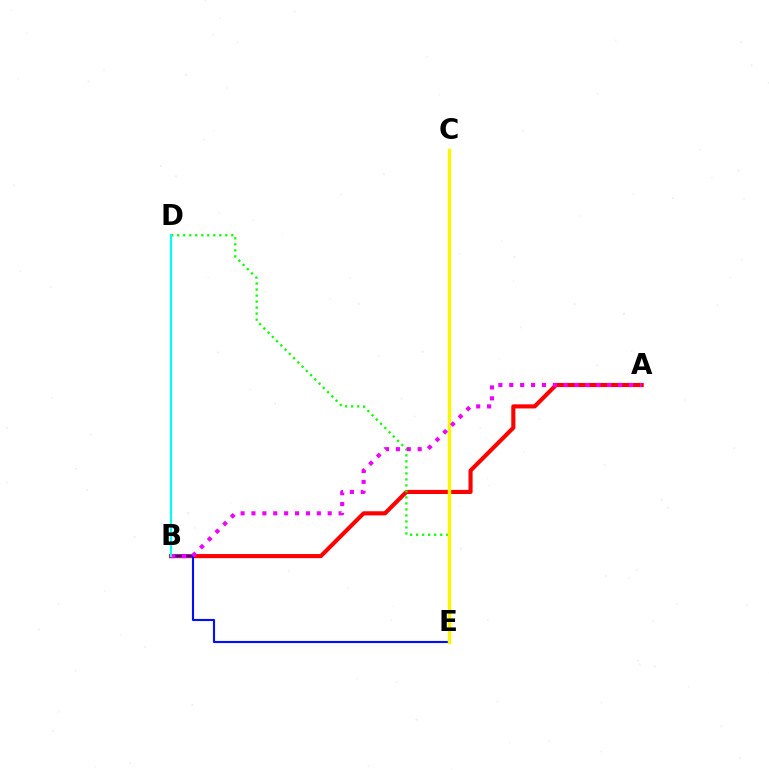{('A', 'B'): [{'color': '#ff0000', 'line_style': 'solid', 'thickness': 2.96}, {'color': '#ee00ff', 'line_style': 'dotted', 'thickness': 2.96}], ('B', 'E'): [{'color': '#0010ff', 'line_style': 'solid', 'thickness': 1.53}], ('D', 'E'): [{'color': '#08ff00', 'line_style': 'dotted', 'thickness': 1.63}], ('C', 'E'): [{'color': '#fcf500', 'line_style': 'solid', 'thickness': 2.46}], ('B', 'D'): [{'color': '#00fff6', 'line_style': 'solid', 'thickness': 1.56}]}